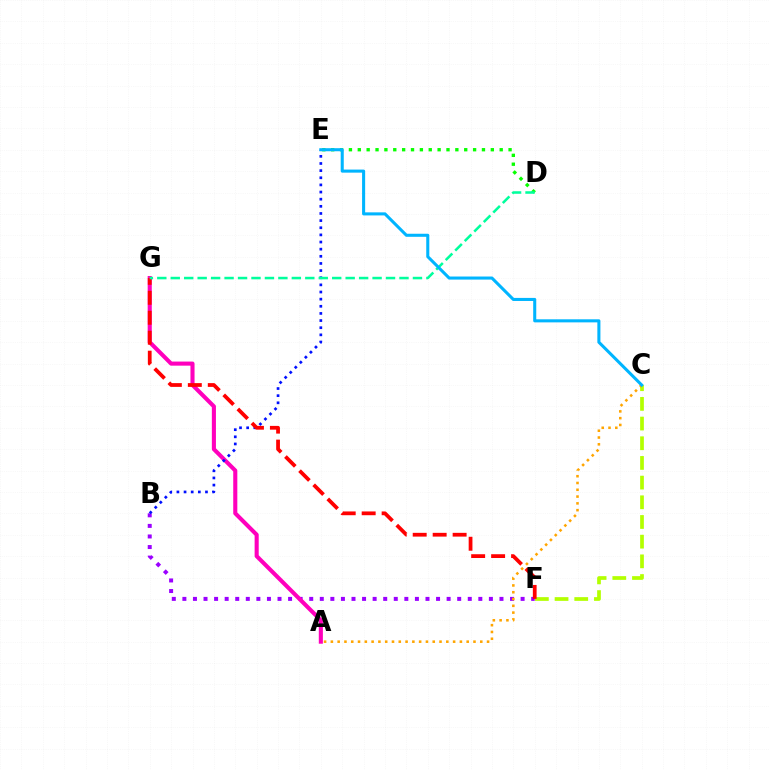{('B', 'F'): [{'color': '#9b00ff', 'line_style': 'dotted', 'thickness': 2.87}], ('C', 'F'): [{'color': '#b3ff00', 'line_style': 'dashed', 'thickness': 2.67}], ('A', 'G'): [{'color': '#ff00bd', 'line_style': 'solid', 'thickness': 2.94}], ('B', 'E'): [{'color': '#0010ff', 'line_style': 'dotted', 'thickness': 1.94}], ('D', 'E'): [{'color': '#08ff00', 'line_style': 'dotted', 'thickness': 2.41}], ('F', 'G'): [{'color': '#ff0000', 'line_style': 'dashed', 'thickness': 2.71}], ('A', 'C'): [{'color': '#ffa500', 'line_style': 'dotted', 'thickness': 1.85}], ('D', 'G'): [{'color': '#00ff9d', 'line_style': 'dashed', 'thickness': 1.83}], ('C', 'E'): [{'color': '#00b5ff', 'line_style': 'solid', 'thickness': 2.21}]}